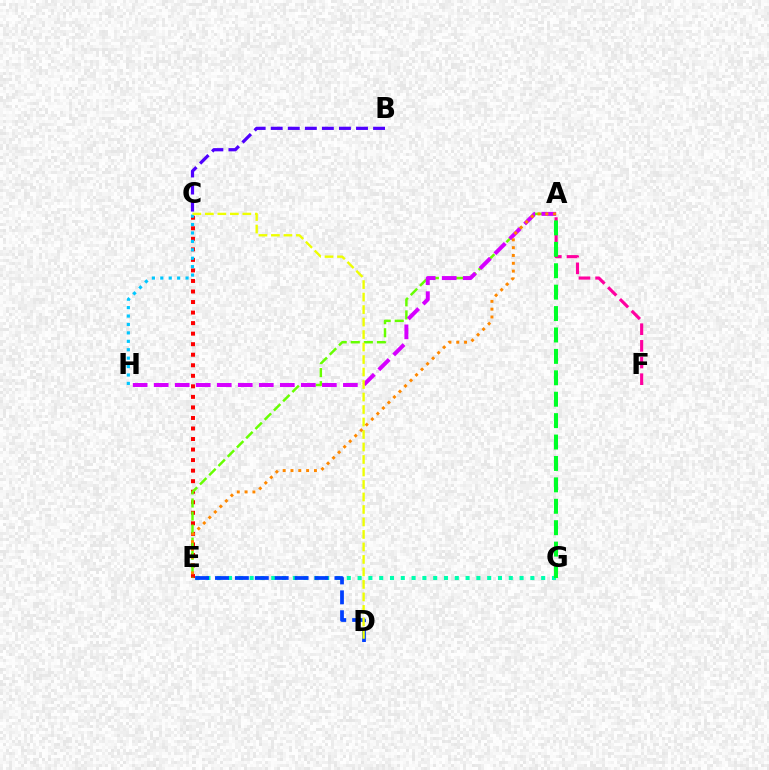{('E', 'G'): [{'color': '#00ffaf', 'line_style': 'dotted', 'thickness': 2.93}], ('C', 'E'): [{'color': '#ff0000', 'line_style': 'dotted', 'thickness': 2.86}], ('D', 'E'): [{'color': '#003fff', 'line_style': 'dashed', 'thickness': 2.7}], ('A', 'E'): [{'color': '#66ff00', 'line_style': 'dashed', 'thickness': 1.78}, {'color': '#ff8800', 'line_style': 'dotted', 'thickness': 2.12}], ('A', 'H'): [{'color': '#d600ff', 'line_style': 'dashed', 'thickness': 2.86}], ('B', 'C'): [{'color': '#4f00ff', 'line_style': 'dashed', 'thickness': 2.32}], ('C', 'H'): [{'color': '#00c7ff', 'line_style': 'dotted', 'thickness': 2.29}], ('C', 'D'): [{'color': '#eeff00', 'line_style': 'dashed', 'thickness': 1.7}], ('A', 'F'): [{'color': '#ff00a0', 'line_style': 'dashed', 'thickness': 2.26}], ('A', 'G'): [{'color': '#00ff27', 'line_style': 'dashed', 'thickness': 2.91}]}